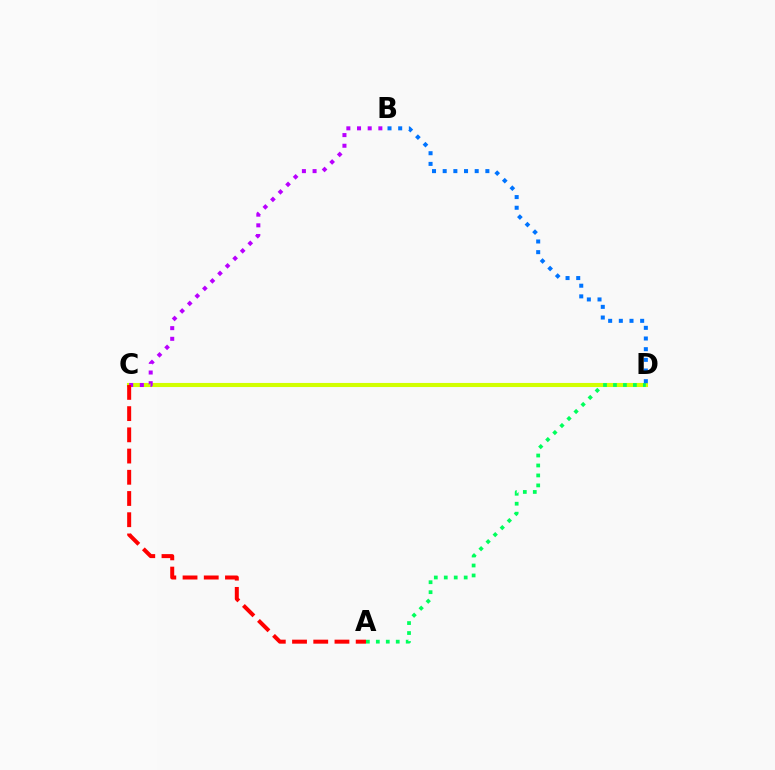{('C', 'D'): [{'color': '#d1ff00', 'line_style': 'solid', 'thickness': 2.94}], ('A', 'D'): [{'color': '#00ff5c', 'line_style': 'dotted', 'thickness': 2.71}], ('B', 'C'): [{'color': '#b900ff', 'line_style': 'dotted', 'thickness': 2.9}], ('B', 'D'): [{'color': '#0074ff', 'line_style': 'dotted', 'thickness': 2.9}], ('A', 'C'): [{'color': '#ff0000', 'line_style': 'dashed', 'thickness': 2.88}]}